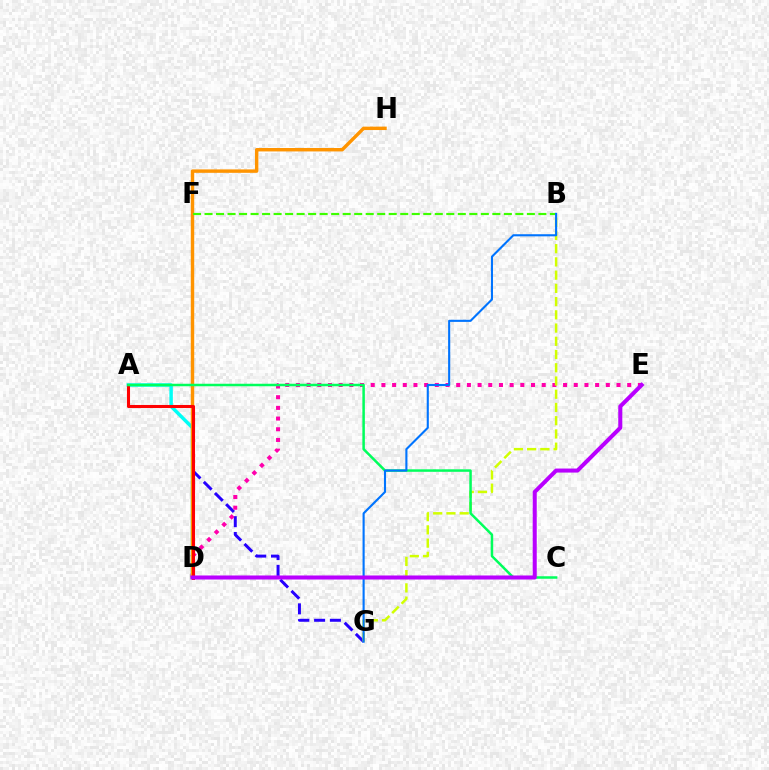{('F', 'G'): [{'color': '#2500ff', 'line_style': 'dashed', 'thickness': 2.14}], ('D', 'E'): [{'color': '#ff00ac', 'line_style': 'dotted', 'thickness': 2.9}, {'color': '#b900ff', 'line_style': 'solid', 'thickness': 2.9}], ('A', 'D'): [{'color': '#00fff6', 'line_style': 'solid', 'thickness': 2.49}, {'color': '#ff0000', 'line_style': 'solid', 'thickness': 2.21}], ('B', 'G'): [{'color': '#d1ff00', 'line_style': 'dashed', 'thickness': 1.8}, {'color': '#0074ff', 'line_style': 'solid', 'thickness': 1.52}], ('D', 'H'): [{'color': '#ff9400', 'line_style': 'solid', 'thickness': 2.47}], ('B', 'F'): [{'color': '#3dff00', 'line_style': 'dashed', 'thickness': 1.56}], ('A', 'C'): [{'color': '#00ff5c', 'line_style': 'solid', 'thickness': 1.8}]}